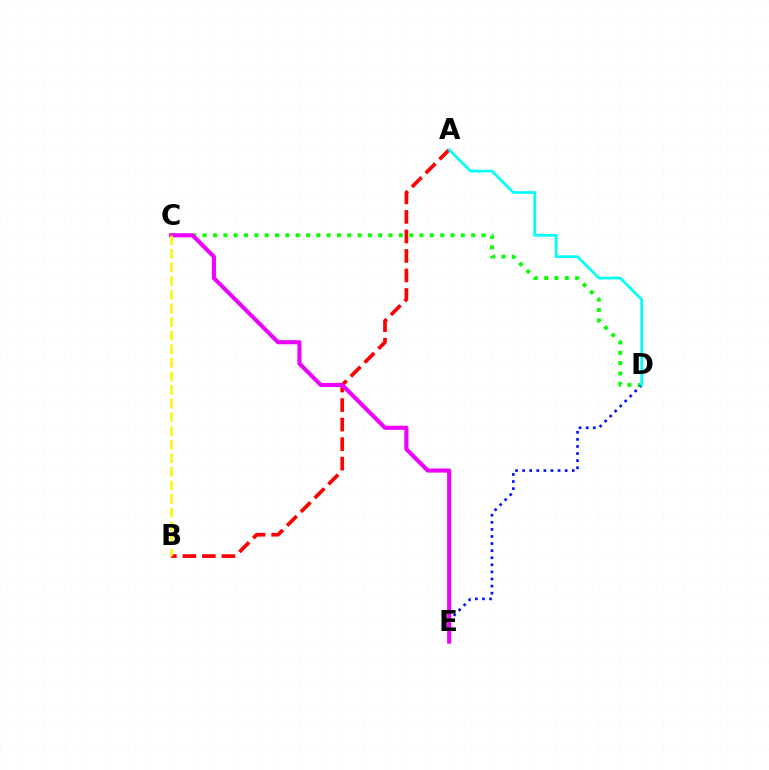{('C', 'D'): [{'color': '#08ff00', 'line_style': 'dotted', 'thickness': 2.8}], ('D', 'E'): [{'color': '#0010ff', 'line_style': 'dotted', 'thickness': 1.93}], ('A', 'B'): [{'color': '#ff0000', 'line_style': 'dashed', 'thickness': 2.65}], ('A', 'D'): [{'color': '#00fff6', 'line_style': 'solid', 'thickness': 1.94}], ('C', 'E'): [{'color': '#ee00ff', 'line_style': 'solid', 'thickness': 2.95}], ('B', 'C'): [{'color': '#fcf500', 'line_style': 'dashed', 'thickness': 1.85}]}